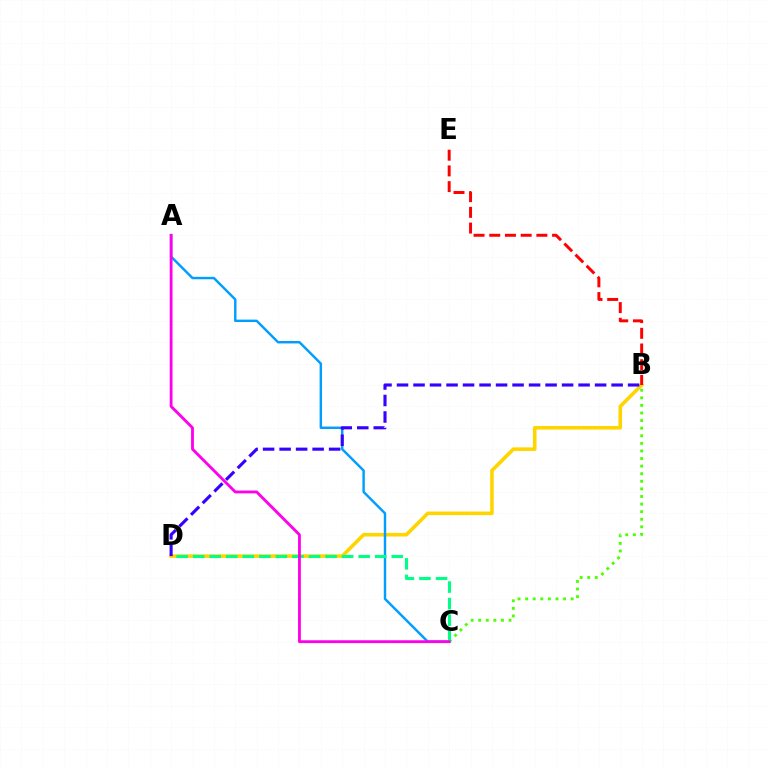{('B', 'D'): [{'color': '#ffd500', 'line_style': 'solid', 'thickness': 2.59}, {'color': '#3700ff', 'line_style': 'dashed', 'thickness': 2.24}], ('A', 'C'): [{'color': '#009eff', 'line_style': 'solid', 'thickness': 1.75}, {'color': '#ff00ed', 'line_style': 'solid', 'thickness': 2.04}], ('B', 'E'): [{'color': '#ff0000', 'line_style': 'dashed', 'thickness': 2.13}], ('B', 'C'): [{'color': '#4fff00', 'line_style': 'dotted', 'thickness': 2.06}], ('C', 'D'): [{'color': '#00ff86', 'line_style': 'dashed', 'thickness': 2.25}]}